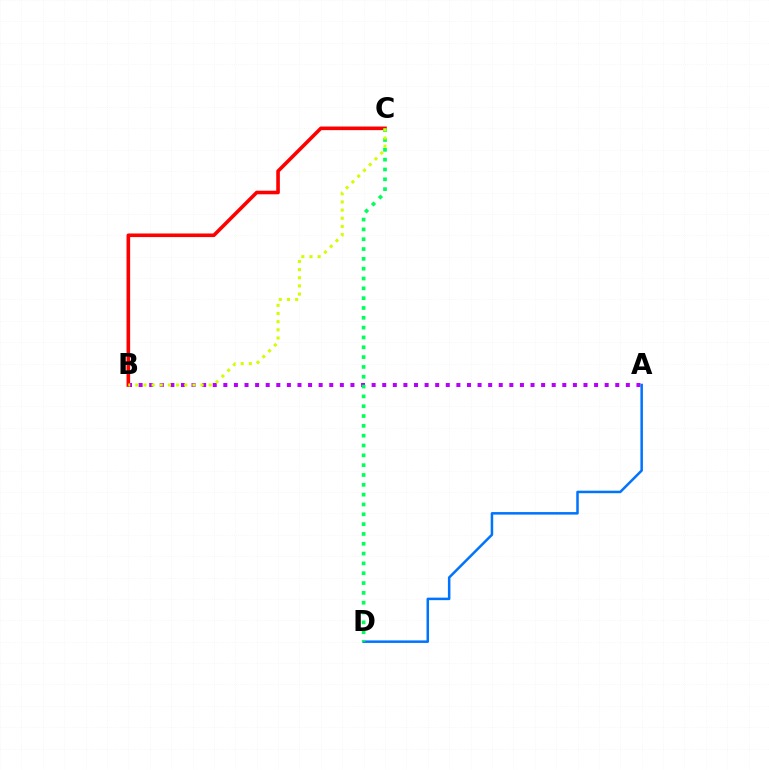{('A', 'B'): [{'color': '#b900ff', 'line_style': 'dotted', 'thickness': 2.88}], ('B', 'C'): [{'color': '#ff0000', 'line_style': 'solid', 'thickness': 2.59}, {'color': '#d1ff00', 'line_style': 'dotted', 'thickness': 2.22}], ('A', 'D'): [{'color': '#0074ff', 'line_style': 'solid', 'thickness': 1.81}], ('C', 'D'): [{'color': '#00ff5c', 'line_style': 'dotted', 'thickness': 2.67}]}